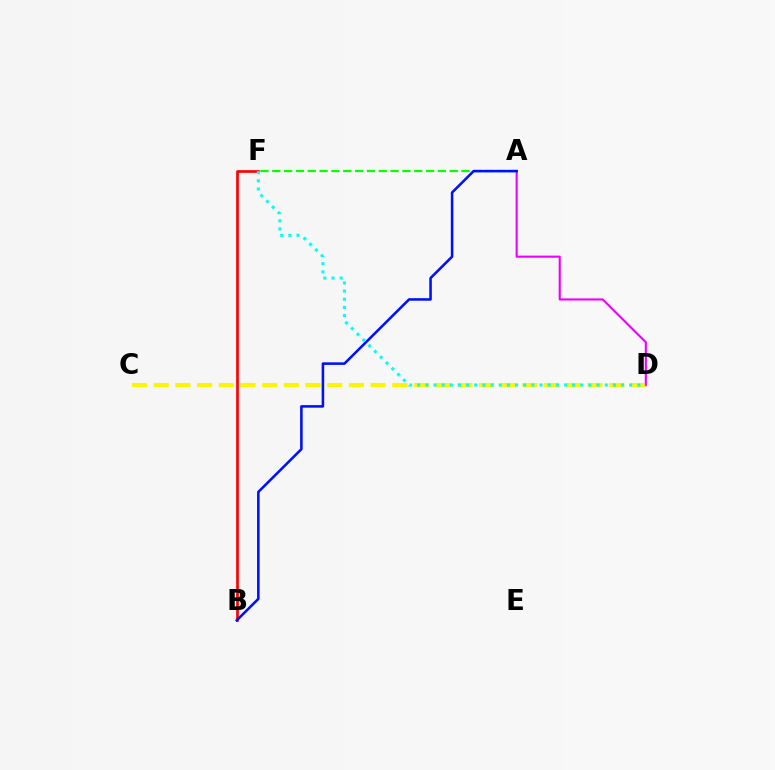{('C', 'D'): [{'color': '#fcf500', 'line_style': 'dashed', 'thickness': 2.95}], ('A', 'D'): [{'color': '#ee00ff', 'line_style': 'solid', 'thickness': 1.53}], ('B', 'F'): [{'color': '#ff0000', 'line_style': 'solid', 'thickness': 1.93}], ('A', 'F'): [{'color': '#08ff00', 'line_style': 'dashed', 'thickness': 1.61}], ('A', 'B'): [{'color': '#0010ff', 'line_style': 'solid', 'thickness': 1.84}], ('D', 'F'): [{'color': '#00fff6', 'line_style': 'dotted', 'thickness': 2.22}]}